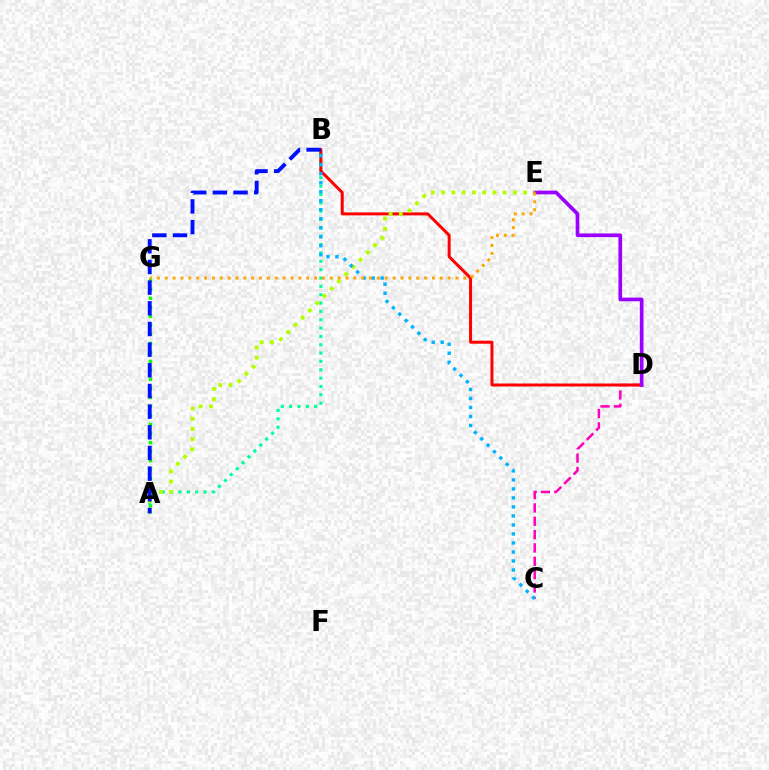{('A', 'G'): [{'color': '#08ff00', 'line_style': 'dotted', 'thickness': 2.45}], ('C', 'D'): [{'color': '#ff00bd', 'line_style': 'dashed', 'thickness': 1.81}], ('A', 'B'): [{'color': '#00ff9d', 'line_style': 'dotted', 'thickness': 2.27}, {'color': '#0010ff', 'line_style': 'dashed', 'thickness': 2.81}], ('B', 'D'): [{'color': '#ff0000', 'line_style': 'solid', 'thickness': 2.15}], ('D', 'E'): [{'color': '#9b00ff', 'line_style': 'solid', 'thickness': 2.65}], ('A', 'E'): [{'color': '#b3ff00', 'line_style': 'dotted', 'thickness': 2.78}], ('B', 'C'): [{'color': '#00b5ff', 'line_style': 'dotted', 'thickness': 2.45}], ('E', 'G'): [{'color': '#ffa500', 'line_style': 'dotted', 'thickness': 2.13}]}